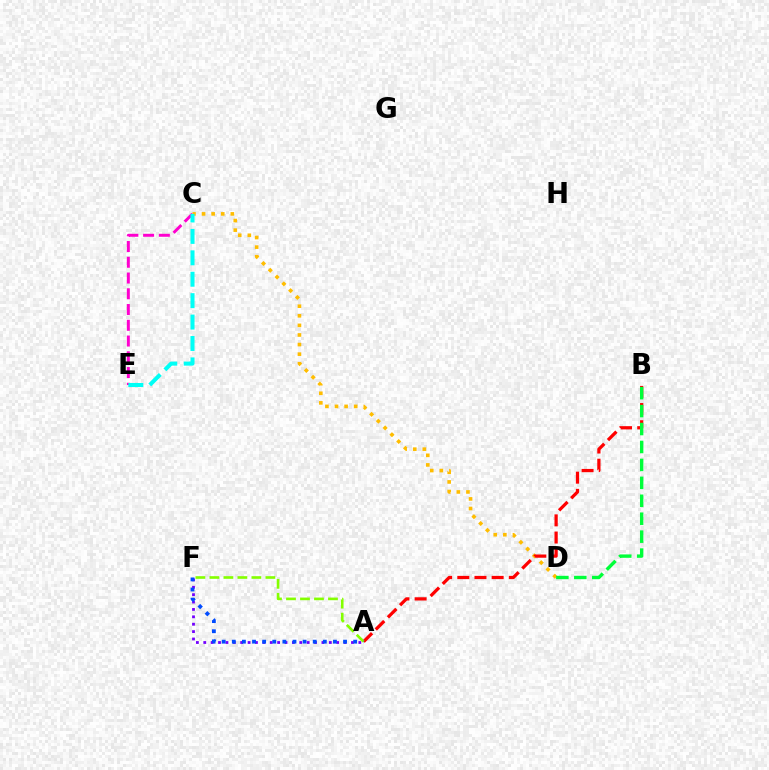{('C', 'D'): [{'color': '#ffbd00', 'line_style': 'dotted', 'thickness': 2.61}], ('A', 'F'): [{'color': '#7200ff', 'line_style': 'dotted', 'thickness': 2.01}, {'color': '#84ff00', 'line_style': 'dashed', 'thickness': 1.9}, {'color': '#004bff', 'line_style': 'dotted', 'thickness': 2.75}], ('A', 'B'): [{'color': '#ff0000', 'line_style': 'dashed', 'thickness': 2.33}], ('C', 'E'): [{'color': '#ff00cf', 'line_style': 'dashed', 'thickness': 2.14}, {'color': '#00fff6', 'line_style': 'dashed', 'thickness': 2.91}], ('B', 'D'): [{'color': '#00ff39', 'line_style': 'dashed', 'thickness': 2.44}]}